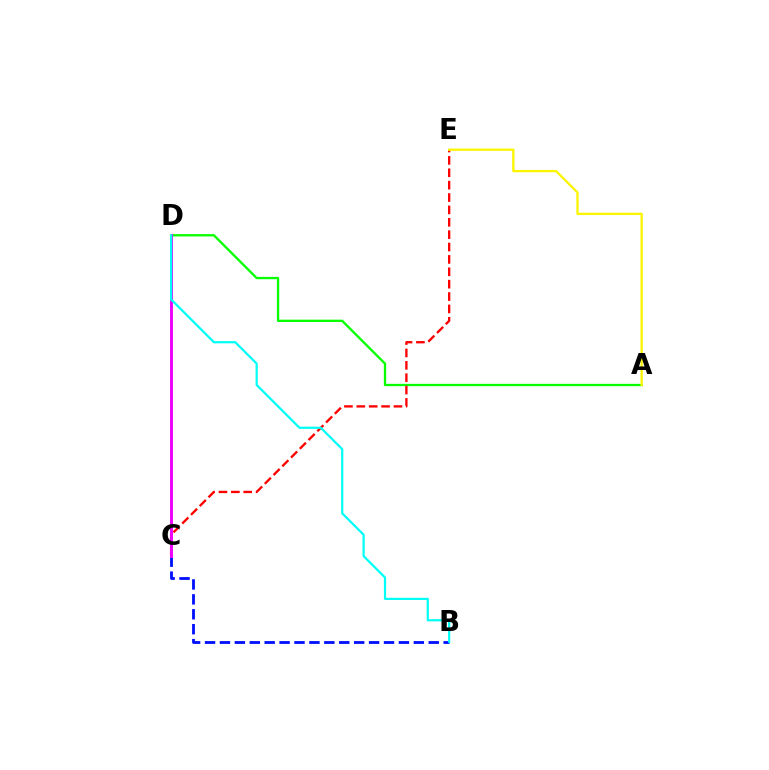{('A', 'D'): [{'color': '#08ff00', 'line_style': 'solid', 'thickness': 1.67}], ('C', 'E'): [{'color': '#ff0000', 'line_style': 'dashed', 'thickness': 1.68}], ('B', 'C'): [{'color': '#0010ff', 'line_style': 'dashed', 'thickness': 2.03}], ('A', 'E'): [{'color': '#fcf500', 'line_style': 'solid', 'thickness': 1.66}], ('C', 'D'): [{'color': '#ee00ff', 'line_style': 'solid', 'thickness': 2.1}], ('B', 'D'): [{'color': '#00fff6', 'line_style': 'solid', 'thickness': 1.6}]}